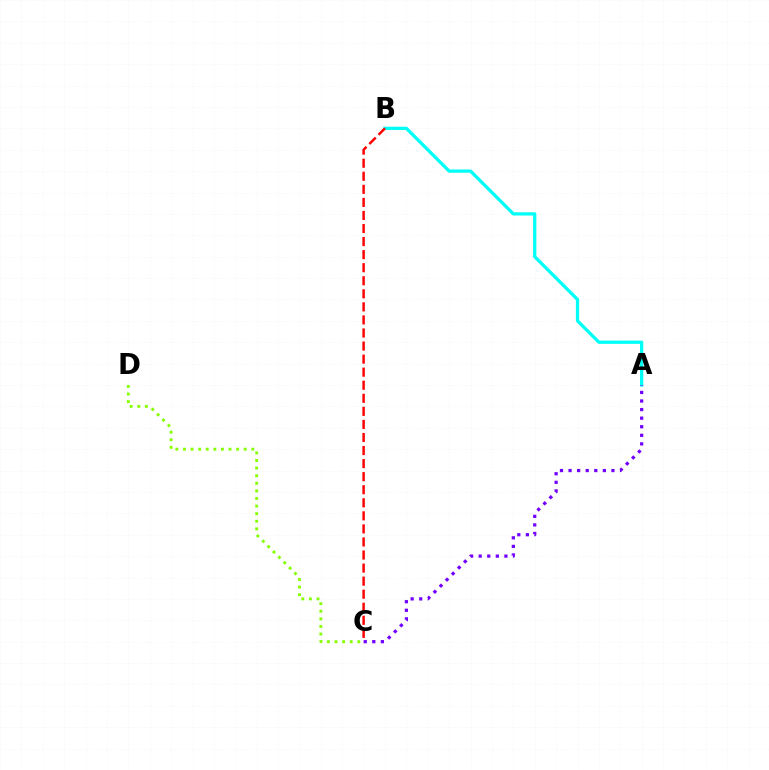{('A', 'B'): [{'color': '#00fff6', 'line_style': 'solid', 'thickness': 2.34}], ('A', 'C'): [{'color': '#7200ff', 'line_style': 'dotted', 'thickness': 2.33}], ('B', 'C'): [{'color': '#ff0000', 'line_style': 'dashed', 'thickness': 1.77}], ('C', 'D'): [{'color': '#84ff00', 'line_style': 'dotted', 'thickness': 2.06}]}